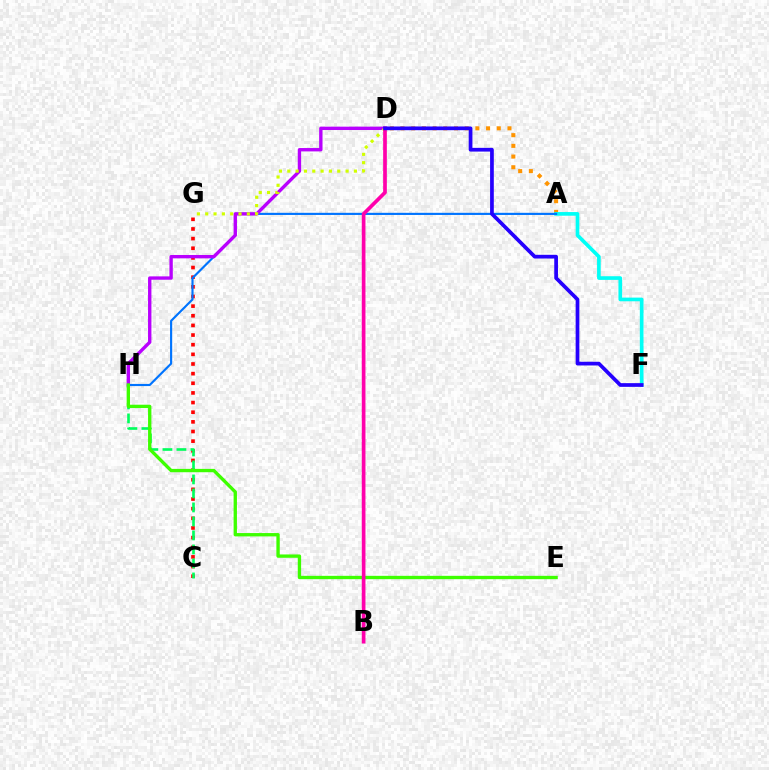{('C', 'G'): [{'color': '#ff0000', 'line_style': 'dotted', 'thickness': 2.62}], ('A', 'D'): [{'color': '#ff9400', 'line_style': 'dotted', 'thickness': 2.91}], ('A', 'F'): [{'color': '#00fff6', 'line_style': 'solid', 'thickness': 2.64}], ('A', 'H'): [{'color': '#0074ff', 'line_style': 'solid', 'thickness': 1.55}], ('C', 'H'): [{'color': '#00ff5c', 'line_style': 'dashed', 'thickness': 1.9}], ('D', 'H'): [{'color': '#b900ff', 'line_style': 'solid', 'thickness': 2.42}], ('E', 'H'): [{'color': '#3dff00', 'line_style': 'solid', 'thickness': 2.4}], ('D', 'G'): [{'color': '#d1ff00', 'line_style': 'dotted', 'thickness': 2.26}], ('B', 'D'): [{'color': '#ff00ac', 'line_style': 'solid', 'thickness': 2.65}], ('D', 'F'): [{'color': '#2500ff', 'line_style': 'solid', 'thickness': 2.67}]}